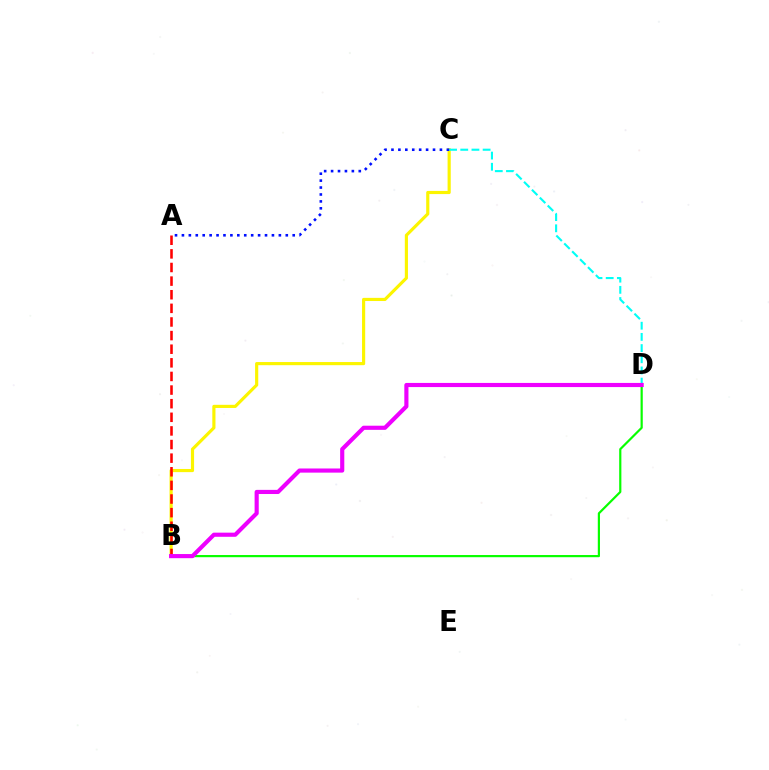{('B', 'D'): [{'color': '#08ff00', 'line_style': 'solid', 'thickness': 1.58}, {'color': '#ee00ff', 'line_style': 'solid', 'thickness': 2.98}], ('B', 'C'): [{'color': '#fcf500', 'line_style': 'solid', 'thickness': 2.27}], ('A', 'B'): [{'color': '#ff0000', 'line_style': 'dashed', 'thickness': 1.85}], ('C', 'D'): [{'color': '#00fff6', 'line_style': 'dashed', 'thickness': 1.52}], ('A', 'C'): [{'color': '#0010ff', 'line_style': 'dotted', 'thickness': 1.88}]}